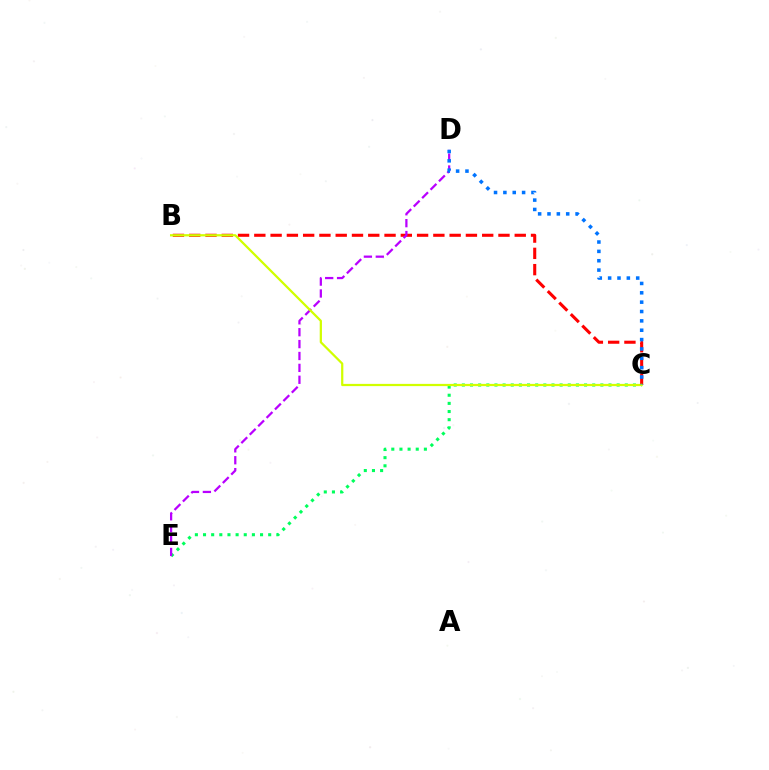{('B', 'C'): [{'color': '#ff0000', 'line_style': 'dashed', 'thickness': 2.21}, {'color': '#d1ff00', 'line_style': 'solid', 'thickness': 1.61}], ('C', 'E'): [{'color': '#00ff5c', 'line_style': 'dotted', 'thickness': 2.21}], ('D', 'E'): [{'color': '#b900ff', 'line_style': 'dashed', 'thickness': 1.62}], ('C', 'D'): [{'color': '#0074ff', 'line_style': 'dotted', 'thickness': 2.54}]}